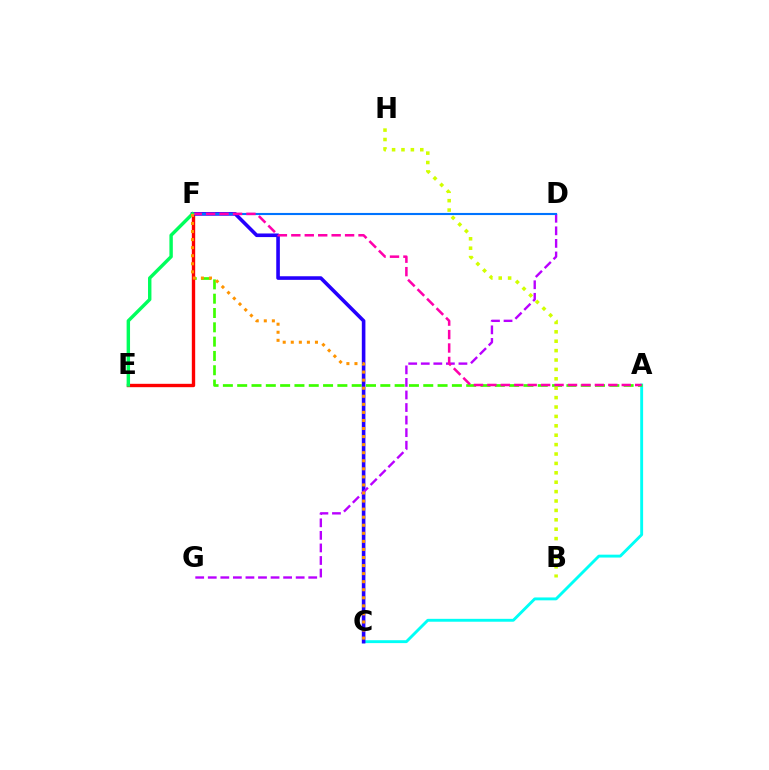{('A', 'C'): [{'color': '#00fff6', 'line_style': 'solid', 'thickness': 2.08}], ('A', 'F'): [{'color': '#3dff00', 'line_style': 'dashed', 'thickness': 1.94}, {'color': '#ff00ac', 'line_style': 'dashed', 'thickness': 1.83}], ('E', 'F'): [{'color': '#ff0000', 'line_style': 'solid', 'thickness': 2.43}, {'color': '#00ff5c', 'line_style': 'solid', 'thickness': 2.46}], ('B', 'H'): [{'color': '#d1ff00', 'line_style': 'dotted', 'thickness': 2.55}], ('C', 'F'): [{'color': '#2500ff', 'line_style': 'solid', 'thickness': 2.59}, {'color': '#ff9400', 'line_style': 'dotted', 'thickness': 2.19}], ('D', 'G'): [{'color': '#b900ff', 'line_style': 'dashed', 'thickness': 1.71}], ('D', 'F'): [{'color': '#0074ff', 'line_style': 'solid', 'thickness': 1.53}]}